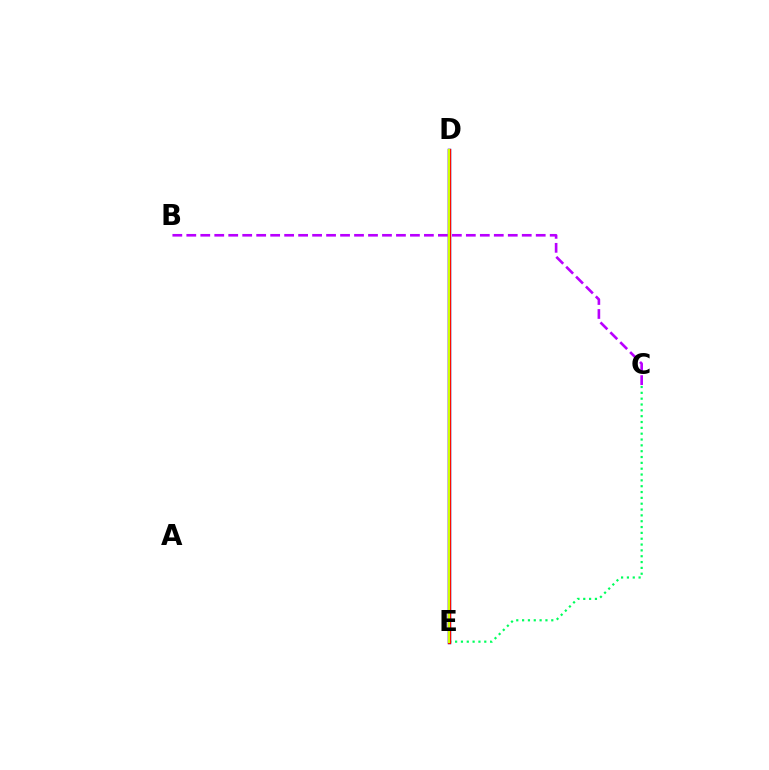{('B', 'C'): [{'color': '#b900ff', 'line_style': 'dashed', 'thickness': 1.9}], ('D', 'E'): [{'color': '#0074ff', 'line_style': 'solid', 'thickness': 2.51}, {'color': '#ff0000', 'line_style': 'solid', 'thickness': 2.36}, {'color': '#d1ff00', 'line_style': 'solid', 'thickness': 1.52}], ('C', 'E'): [{'color': '#00ff5c', 'line_style': 'dotted', 'thickness': 1.59}]}